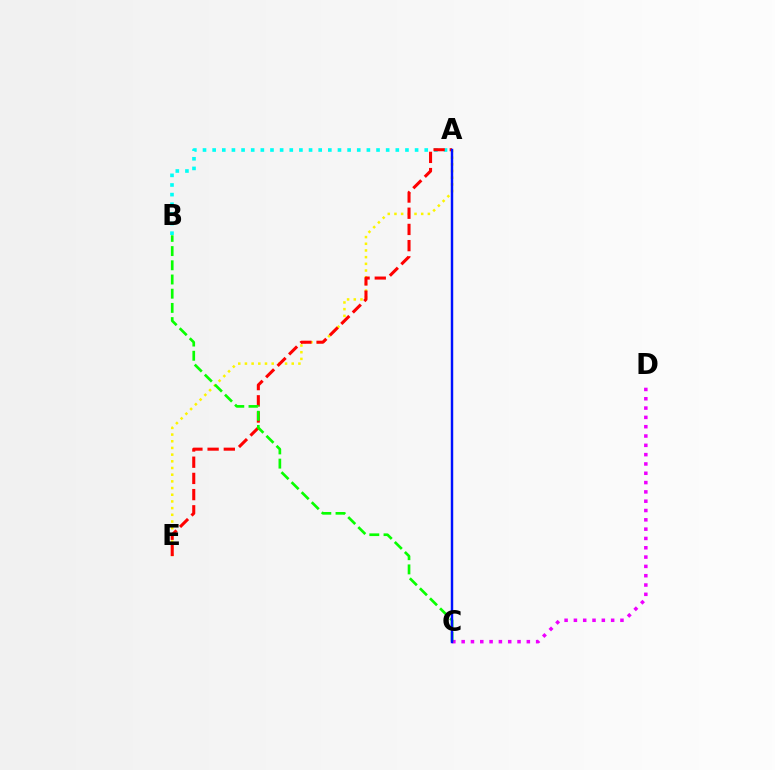{('A', 'E'): [{'color': '#fcf500', 'line_style': 'dotted', 'thickness': 1.82}, {'color': '#ff0000', 'line_style': 'dashed', 'thickness': 2.2}], ('A', 'B'): [{'color': '#00fff6', 'line_style': 'dotted', 'thickness': 2.62}], ('C', 'D'): [{'color': '#ee00ff', 'line_style': 'dotted', 'thickness': 2.53}], ('B', 'C'): [{'color': '#08ff00', 'line_style': 'dashed', 'thickness': 1.93}], ('A', 'C'): [{'color': '#0010ff', 'line_style': 'solid', 'thickness': 1.75}]}